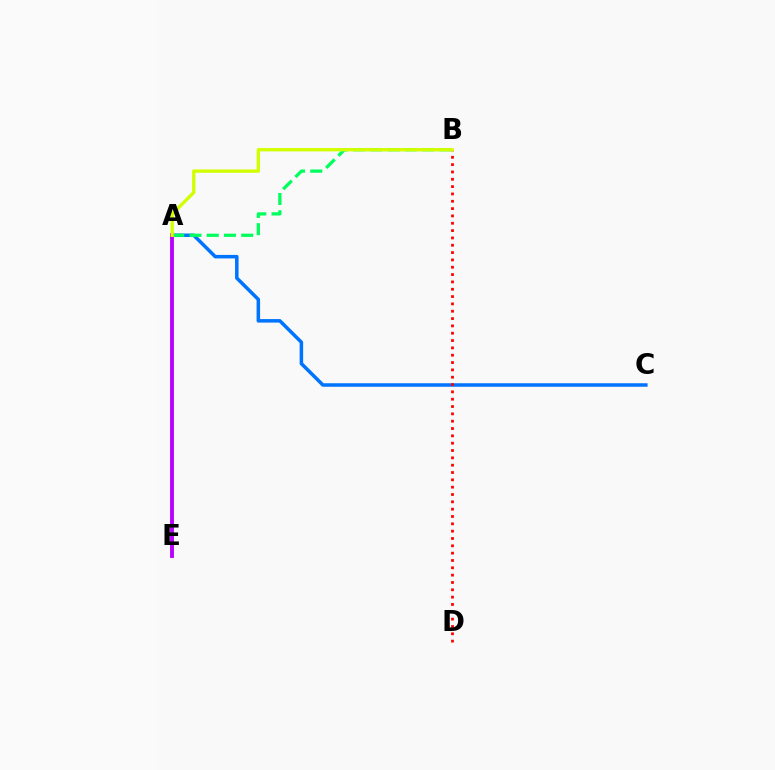{('A', 'C'): [{'color': '#0074ff', 'line_style': 'solid', 'thickness': 2.53}], ('A', 'B'): [{'color': '#00ff5c', 'line_style': 'dashed', 'thickness': 2.34}, {'color': '#d1ff00', 'line_style': 'solid', 'thickness': 2.41}], ('B', 'D'): [{'color': '#ff0000', 'line_style': 'dotted', 'thickness': 1.99}], ('A', 'E'): [{'color': '#b900ff', 'line_style': 'solid', 'thickness': 2.78}]}